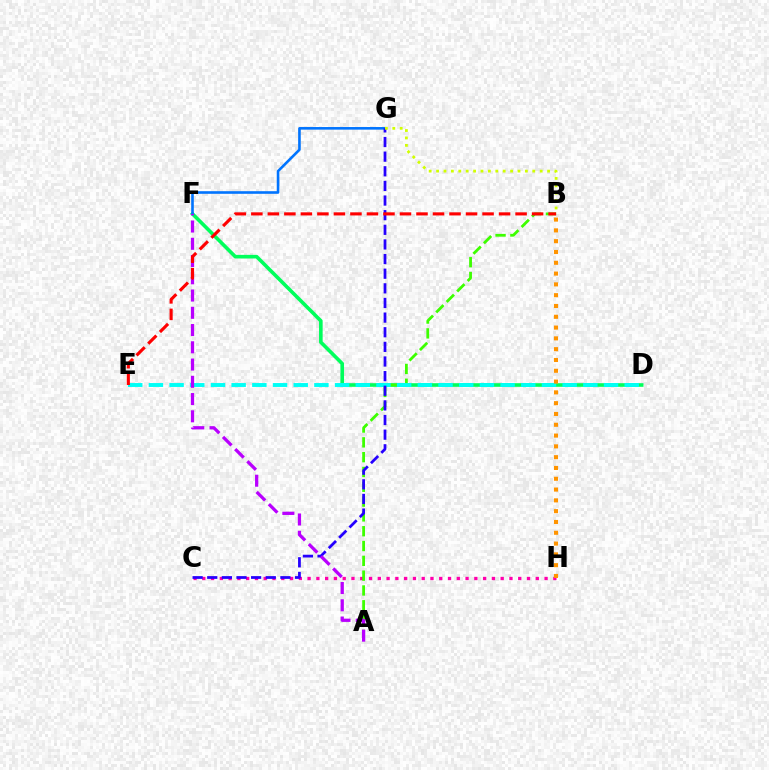{('C', 'H'): [{'color': '#ff00ac', 'line_style': 'dotted', 'thickness': 2.38}], ('D', 'F'): [{'color': '#00ff5c', 'line_style': 'solid', 'thickness': 2.6}], ('A', 'B'): [{'color': '#3dff00', 'line_style': 'dashed', 'thickness': 2.01}], ('F', 'G'): [{'color': '#0074ff', 'line_style': 'solid', 'thickness': 1.88}], ('D', 'E'): [{'color': '#00fff6', 'line_style': 'dashed', 'thickness': 2.81}], ('C', 'G'): [{'color': '#2500ff', 'line_style': 'dashed', 'thickness': 1.99}], ('A', 'F'): [{'color': '#b900ff', 'line_style': 'dashed', 'thickness': 2.34}], ('B', 'E'): [{'color': '#ff0000', 'line_style': 'dashed', 'thickness': 2.24}], ('B', 'H'): [{'color': '#ff9400', 'line_style': 'dotted', 'thickness': 2.93}], ('B', 'G'): [{'color': '#d1ff00', 'line_style': 'dotted', 'thickness': 2.01}]}